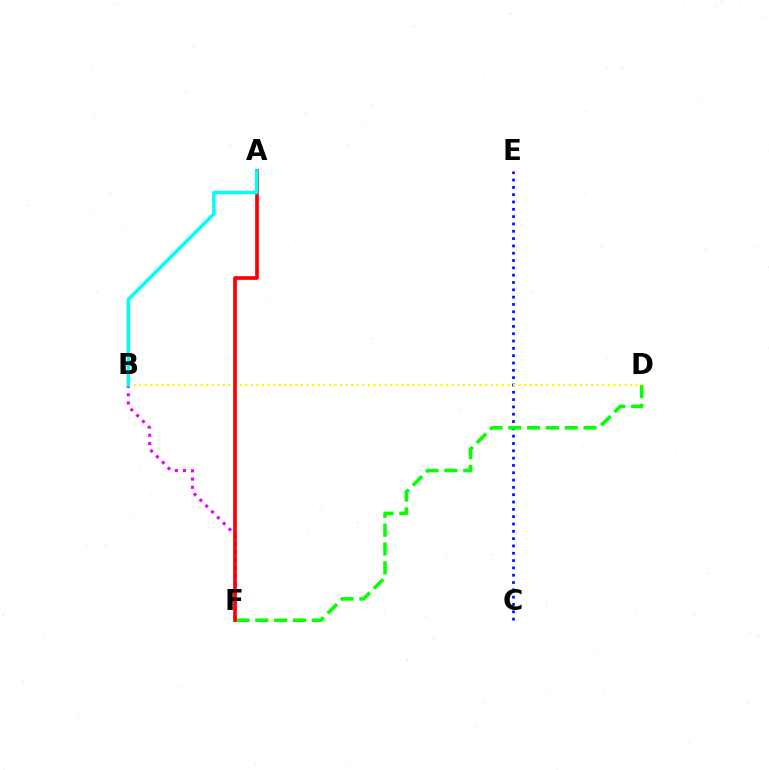{('B', 'F'): [{'color': '#ee00ff', 'line_style': 'dotted', 'thickness': 2.24}], ('C', 'E'): [{'color': '#0010ff', 'line_style': 'dotted', 'thickness': 1.99}], ('D', 'F'): [{'color': '#08ff00', 'line_style': 'dashed', 'thickness': 2.56}], ('B', 'D'): [{'color': '#fcf500', 'line_style': 'dotted', 'thickness': 1.52}], ('A', 'F'): [{'color': '#ff0000', 'line_style': 'solid', 'thickness': 2.65}], ('A', 'B'): [{'color': '#00fff6', 'line_style': 'solid', 'thickness': 2.51}]}